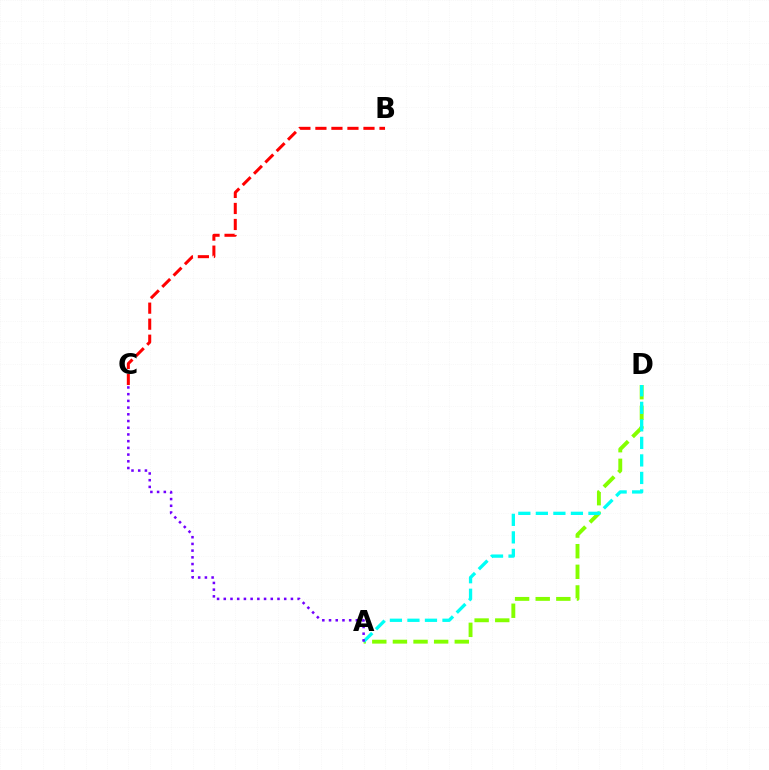{('A', 'D'): [{'color': '#84ff00', 'line_style': 'dashed', 'thickness': 2.8}, {'color': '#00fff6', 'line_style': 'dashed', 'thickness': 2.38}], ('B', 'C'): [{'color': '#ff0000', 'line_style': 'dashed', 'thickness': 2.18}], ('A', 'C'): [{'color': '#7200ff', 'line_style': 'dotted', 'thickness': 1.82}]}